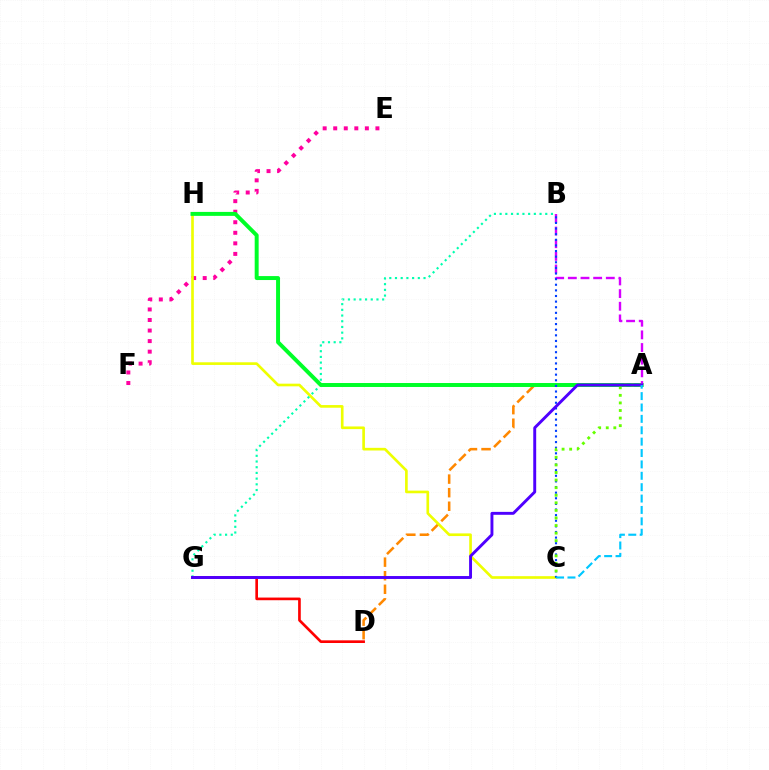{('E', 'F'): [{'color': '#ff00a0', 'line_style': 'dotted', 'thickness': 2.87}], ('A', 'D'): [{'color': '#ff8800', 'line_style': 'dashed', 'thickness': 1.84}], ('C', 'H'): [{'color': '#eeff00', 'line_style': 'solid', 'thickness': 1.91}], ('B', 'G'): [{'color': '#00ffaf', 'line_style': 'dotted', 'thickness': 1.55}], ('D', 'G'): [{'color': '#ff0000', 'line_style': 'solid', 'thickness': 1.92}], ('A', 'H'): [{'color': '#00ff27', 'line_style': 'solid', 'thickness': 2.85}], ('A', 'B'): [{'color': '#d600ff', 'line_style': 'dashed', 'thickness': 1.72}], ('B', 'C'): [{'color': '#003fff', 'line_style': 'dotted', 'thickness': 1.53}], ('A', 'C'): [{'color': '#66ff00', 'line_style': 'dotted', 'thickness': 2.06}, {'color': '#00c7ff', 'line_style': 'dashed', 'thickness': 1.55}], ('A', 'G'): [{'color': '#4f00ff', 'line_style': 'solid', 'thickness': 2.1}]}